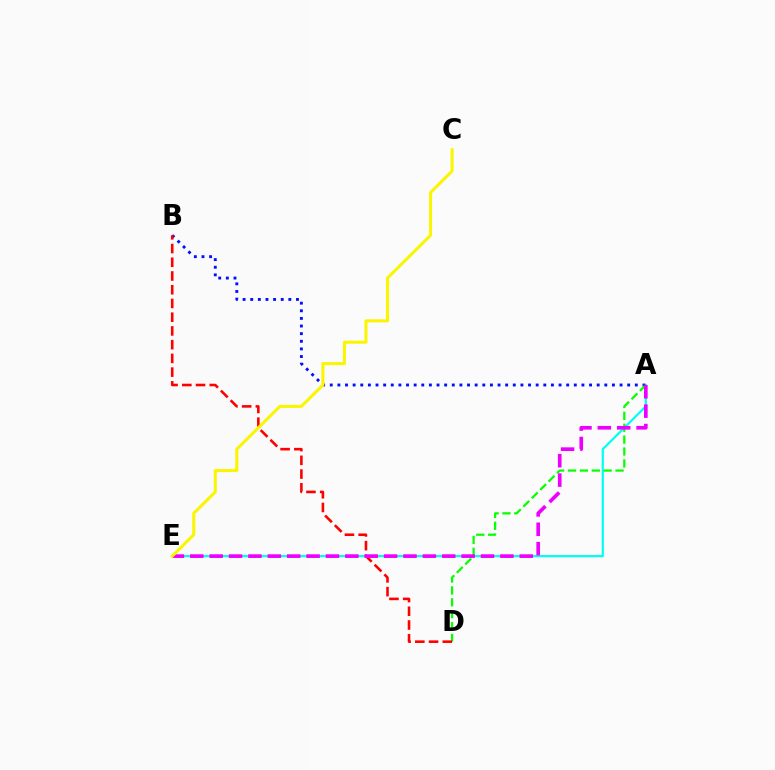{('A', 'E'): [{'color': '#00fff6', 'line_style': 'solid', 'thickness': 1.59}, {'color': '#ee00ff', 'line_style': 'dashed', 'thickness': 2.63}], ('A', 'B'): [{'color': '#0010ff', 'line_style': 'dotted', 'thickness': 2.07}], ('A', 'D'): [{'color': '#08ff00', 'line_style': 'dashed', 'thickness': 1.61}], ('B', 'D'): [{'color': '#ff0000', 'line_style': 'dashed', 'thickness': 1.87}], ('C', 'E'): [{'color': '#fcf500', 'line_style': 'solid', 'thickness': 2.19}]}